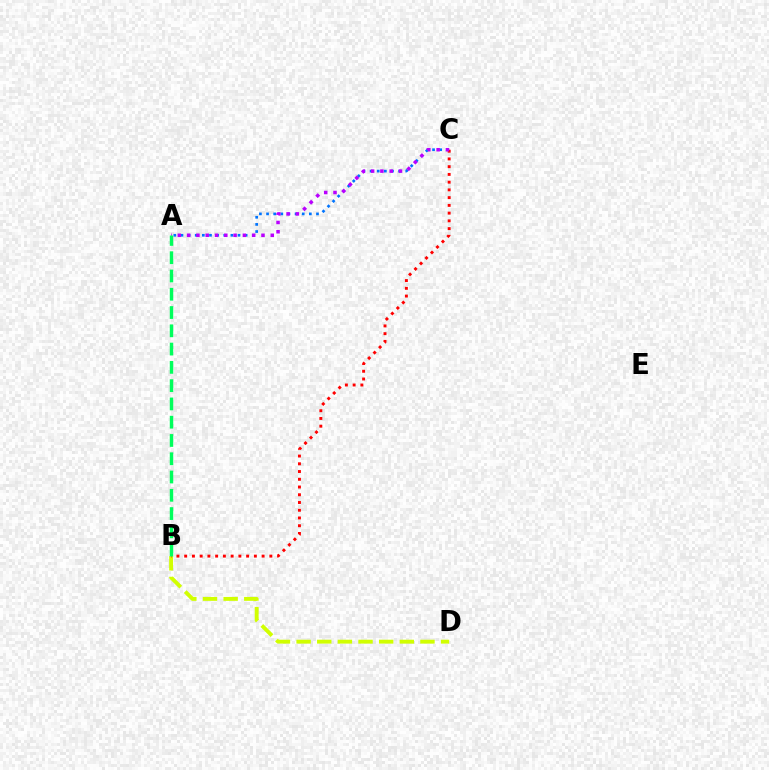{('A', 'C'): [{'color': '#0074ff', 'line_style': 'dotted', 'thickness': 1.94}, {'color': '#b900ff', 'line_style': 'dotted', 'thickness': 2.53}], ('B', 'D'): [{'color': '#d1ff00', 'line_style': 'dashed', 'thickness': 2.8}], ('B', 'C'): [{'color': '#ff0000', 'line_style': 'dotted', 'thickness': 2.1}], ('A', 'B'): [{'color': '#00ff5c', 'line_style': 'dashed', 'thickness': 2.48}]}